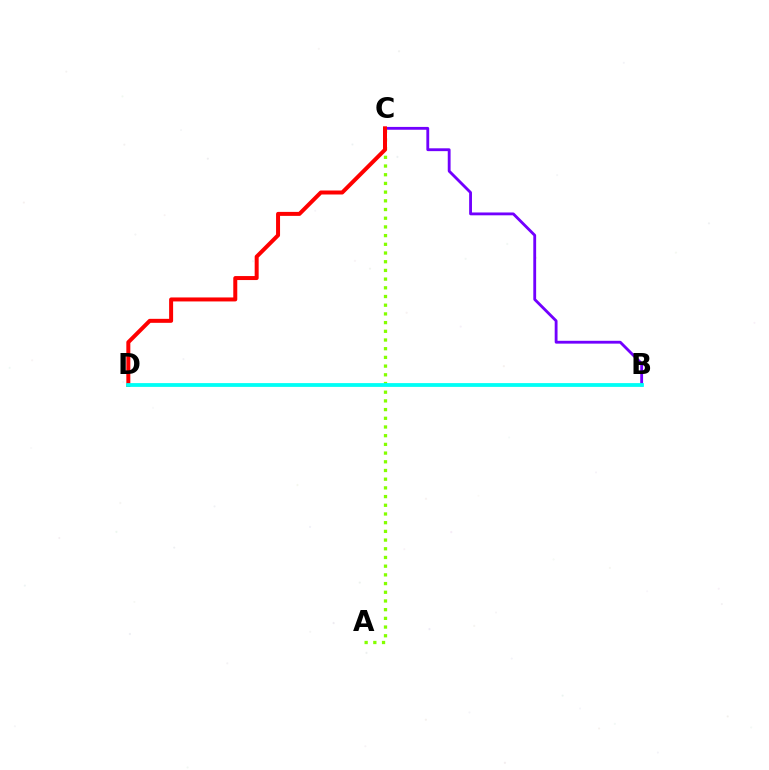{('B', 'C'): [{'color': '#7200ff', 'line_style': 'solid', 'thickness': 2.04}], ('A', 'C'): [{'color': '#84ff00', 'line_style': 'dotted', 'thickness': 2.36}], ('C', 'D'): [{'color': '#ff0000', 'line_style': 'solid', 'thickness': 2.87}], ('B', 'D'): [{'color': '#00fff6', 'line_style': 'solid', 'thickness': 2.72}]}